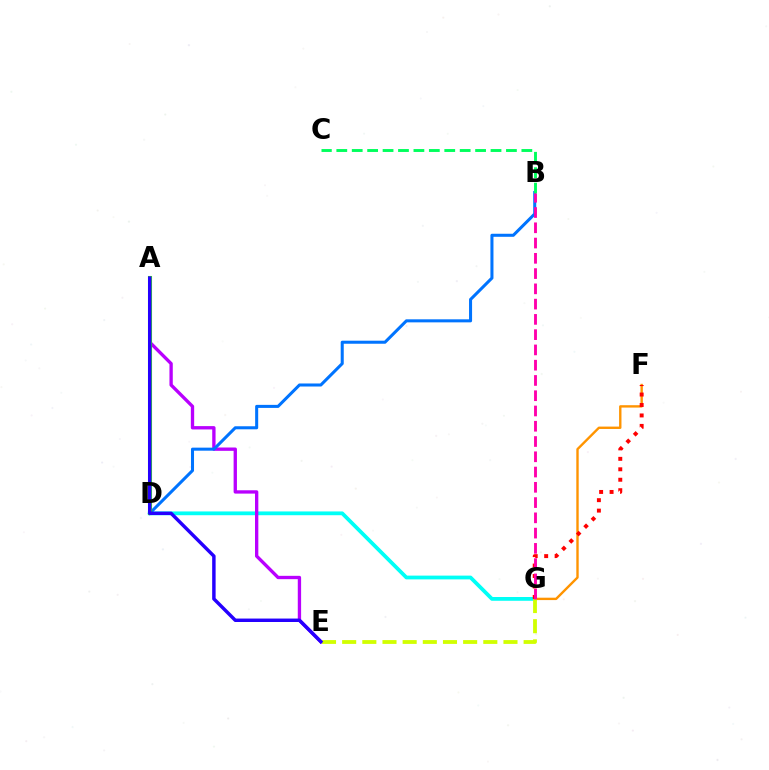{('D', 'G'): [{'color': '#00fff6', 'line_style': 'solid', 'thickness': 2.72}], ('F', 'G'): [{'color': '#ff9400', 'line_style': 'solid', 'thickness': 1.72}, {'color': '#ff0000', 'line_style': 'dotted', 'thickness': 2.84}], ('A', 'E'): [{'color': '#b900ff', 'line_style': 'solid', 'thickness': 2.4}, {'color': '#2500ff', 'line_style': 'solid', 'thickness': 2.48}], ('E', 'G'): [{'color': '#d1ff00', 'line_style': 'dashed', 'thickness': 2.74}], ('B', 'D'): [{'color': '#0074ff', 'line_style': 'solid', 'thickness': 2.19}], ('A', 'D'): [{'color': '#3dff00', 'line_style': 'solid', 'thickness': 2.94}], ('B', 'C'): [{'color': '#00ff5c', 'line_style': 'dashed', 'thickness': 2.1}], ('B', 'G'): [{'color': '#ff00ac', 'line_style': 'dashed', 'thickness': 2.07}]}